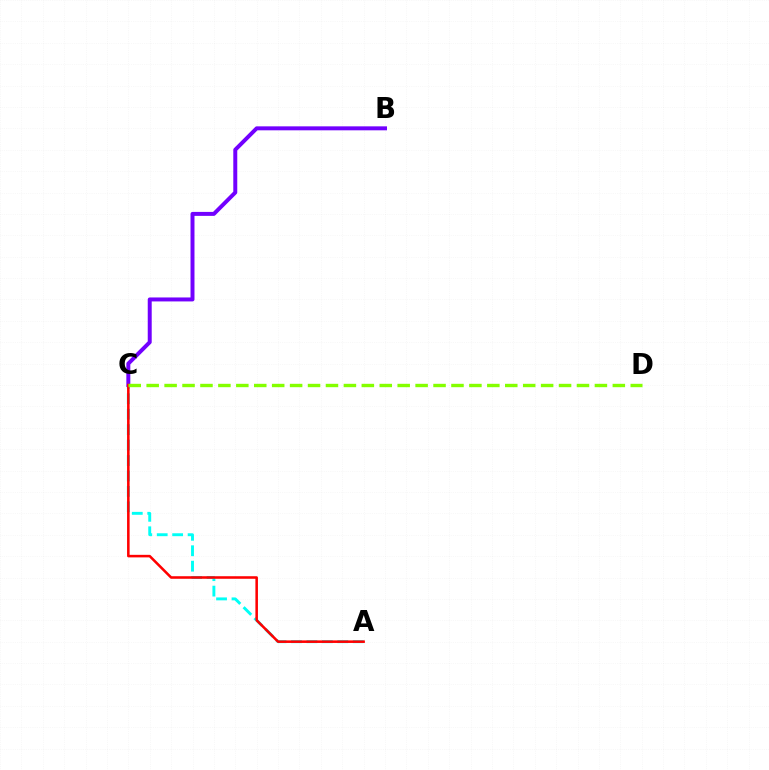{('A', 'C'): [{'color': '#00fff6', 'line_style': 'dashed', 'thickness': 2.1}, {'color': '#ff0000', 'line_style': 'solid', 'thickness': 1.84}], ('B', 'C'): [{'color': '#7200ff', 'line_style': 'solid', 'thickness': 2.86}], ('C', 'D'): [{'color': '#84ff00', 'line_style': 'dashed', 'thickness': 2.44}]}